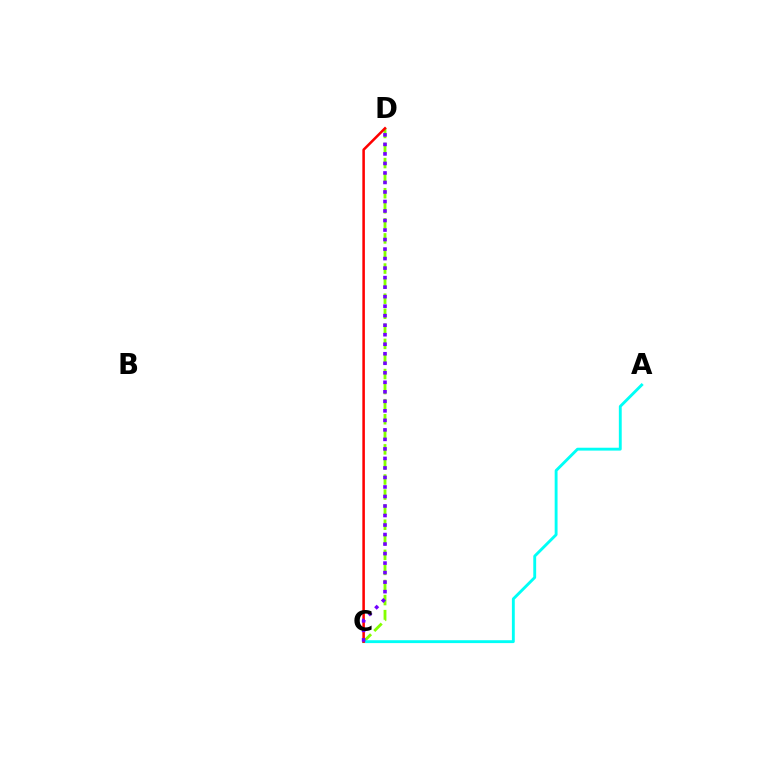{('C', 'D'): [{'color': '#84ff00', 'line_style': 'dashed', 'thickness': 2.05}, {'color': '#ff0000', 'line_style': 'solid', 'thickness': 1.83}, {'color': '#7200ff', 'line_style': 'dotted', 'thickness': 2.59}], ('A', 'C'): [{'color': '#00fff6', 'line_style': 'solid', 'thickness': 2.07}]}